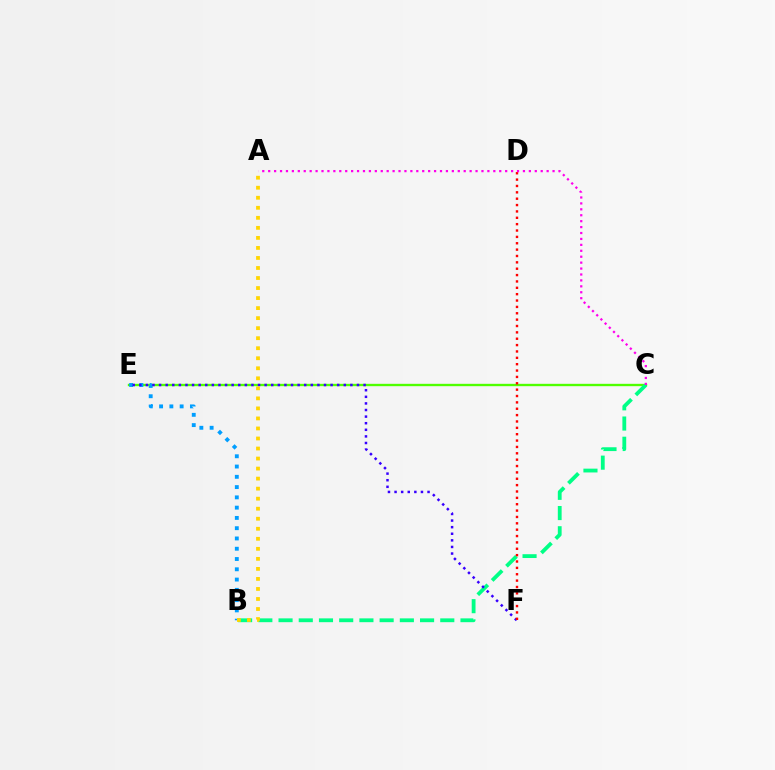{('C', 'E'): [{'color': '#4fff00', 'line_style': 'solid', 'thickness': 1.7}], ('B', 'C'): [{'color': '#00ff86', 'line_style': 'dashed', 'thickness': 2.75}], ('B', 'E'): [{'color': '#009eff', 'line_style': 'dotted', 'thickness': 2.79}], ('E', 'F'): [{'color': '#3700ff', 'line_style': 'dotted', 'thickness': 1.79}], ('A', 'B'): [{'color': '#ffd500', 'line_style': 'dotted', 'thickness': 2.73}], ('D', 'F'): [{'color': '#ff0000', 'line_style': 'dotted', 'thickness': 1.73}], ('A', 'C'): [{'color': '#ff00ed', 'line_style': 'dotted', 'thickness': 1.61}]}